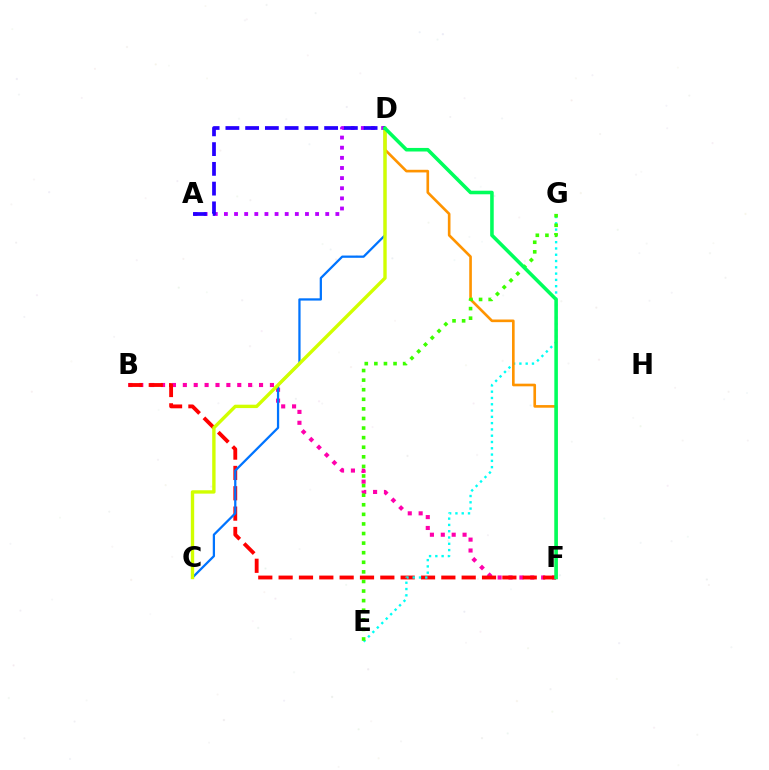{('A', 'D'): [{'color': '#b900ff', 'line_style': 'dotted', 'thickness': 2.75}, {'color': '#2500ff', 'line_style': 'dashed', 'thickness': 2.68}], ('B', 'F'): [{'color': '#ff00ac', 'line_style': 'dotted', 'thickness': 2.96}, {'color': '#ff0000', 'line_style': 'dashed', 'thickness': 2.76}], ('C', 'D'): [{'color': '#0074ff', 'line_style': 'solid', 'thickness': 1.62}, {'color': '#d1ff00', 'line_style': 'solid', 'thickness': 2.43}], ('E', 'G'): [{'color': '#00fff6', 'line_style': 'dotted', 'thickness': 1.71}, {'color': '#3dff00', 'line_style': 'dotted', 'thickness': 2.6}], ('D', 'F'): [{'color': '#ff9400', 'line_style': 'solid', 'thickness': 1.9}, {'color': '#00ff5c', 'line_style': 'solid', 'thickness': 2.57}]}